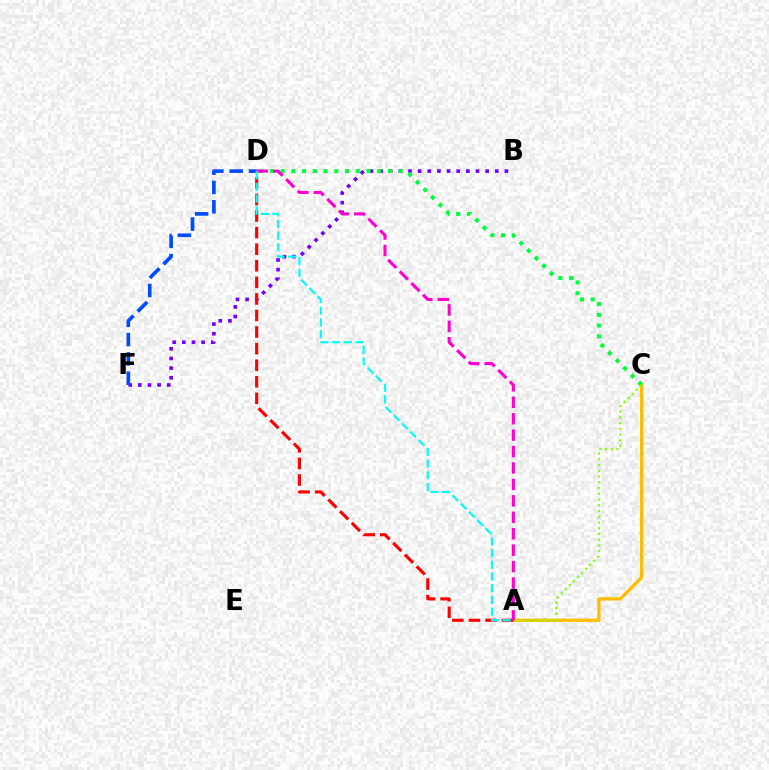{('A', 'C'): [{'color': '#ffbd00', 'line_style': 'solid', 'thickness': 2.36}, {'color': '#84ff00', 'line_style': 'dotted', 'thickness': 1.56}], ('B', 'F'): [{'color': '#7200ff', 'line_style': 'dotted', 'thickness': 2.62}], ('D', 'F'): [{'color': '#004bff', 'line_style': 'dashed', 'thickness': 2.63}], ('C', 'D'): [{'color': '#00ff39', 'line_style': 'dotted', 'thickness': 2.92}], ('A', 'D'): [{'color': '#ff0000', 'line_style': 'dashed', 'thickness': 2.25}, {'color': '#ff00cf', 'line_style': 'dashed', 'thickness': 2.23}, {'color': '#00fff6', 'line_style': 'dashed', 'thickness': 1.59}]}